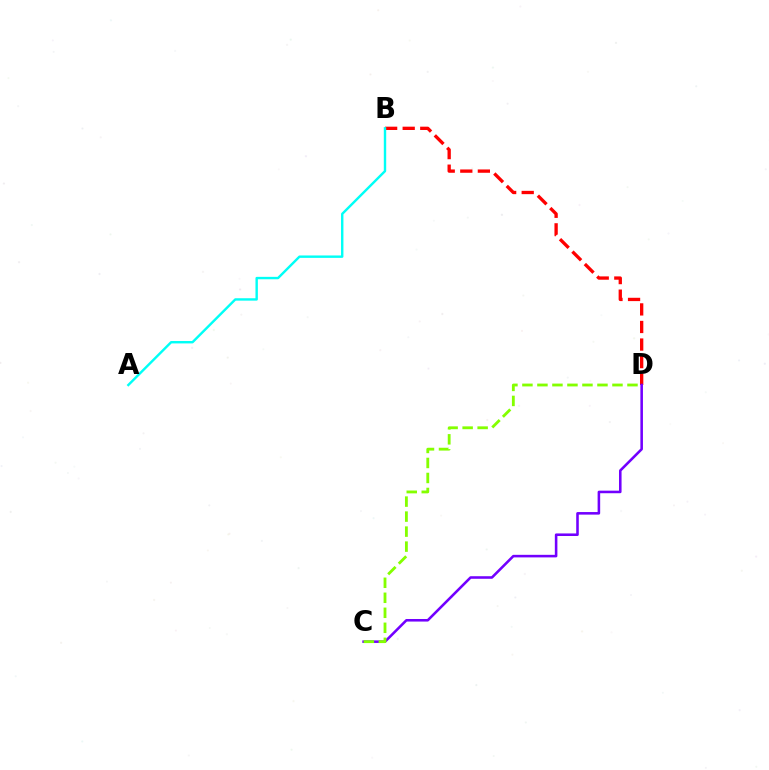{('B', 'D'): [{'color': '#ff0000', 'line_style': 'dashed', 'thickness': 2.39}], ('C', 'D'): [{'color': '#7200ff', 'line_style': 'solid', 'thickness': 1.85}, {'color': '#84ff00', 'line_style': 'dashed', 'thickness': 2.04}], ('A', 'B'): [{'color': '#00fff6', 'line_style': 'solid', 'thickness': 1.73}]}